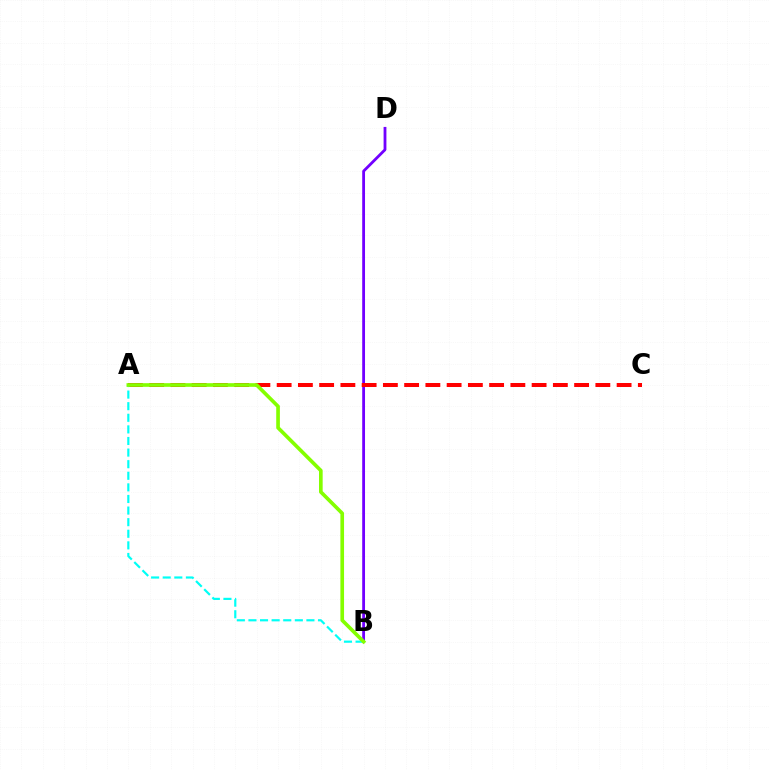{('B', 'D'): [{'color': '#7200ff', 'line_style': 'solid', 'thickness': 2.02}], ('A', 'C'): [{'color': '#ff0000', 'line_style': 'dashed', 'thickness': 2.89}], ('A', 'B'): [{'color': '#00fff6', 'line_style': 'dashed', 'thickness': 1.58}, {'color': '#84ff00', 'line_style': 'solid', 'thickness': 2.63}]}